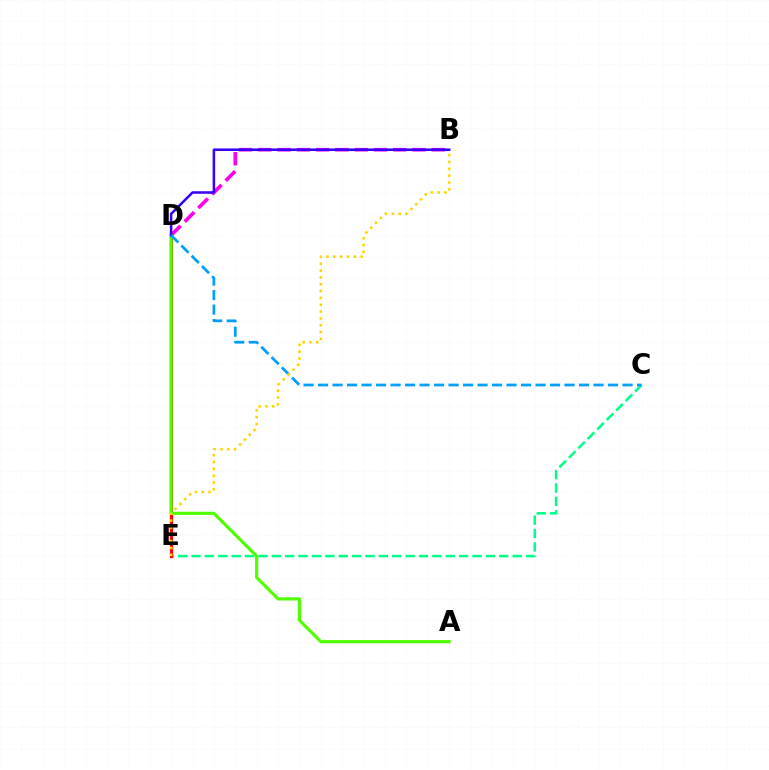{('C', 'E'): [{'color': '#00ff86', 'line_style': 'dashed', 'thickness': 1.82}], ('B', 'D'): [{'color': '#ff00ed', 'line_style': 'dashed', 'thickness': 2.62}, {'color': '#3700ff', 'line_style': 'solid', 'thickness': 1.83}], ('D', 'E'): [{'color': '#ff0000', 'line_style': 'solid', 'thickness': 2.31}], ('A', 'D'): [{'color': '#4fff00', 'line_style': 'solid', 'thickness': 2.27}], ('C', 'D'): [{'color': '#009eff', 'line_style': 'dashed', 'thickness': 1.97}], ('B', 'E'): [{'color': '#ffd500', 'line_style': 'dotted', 'thickness': 1.86}]}